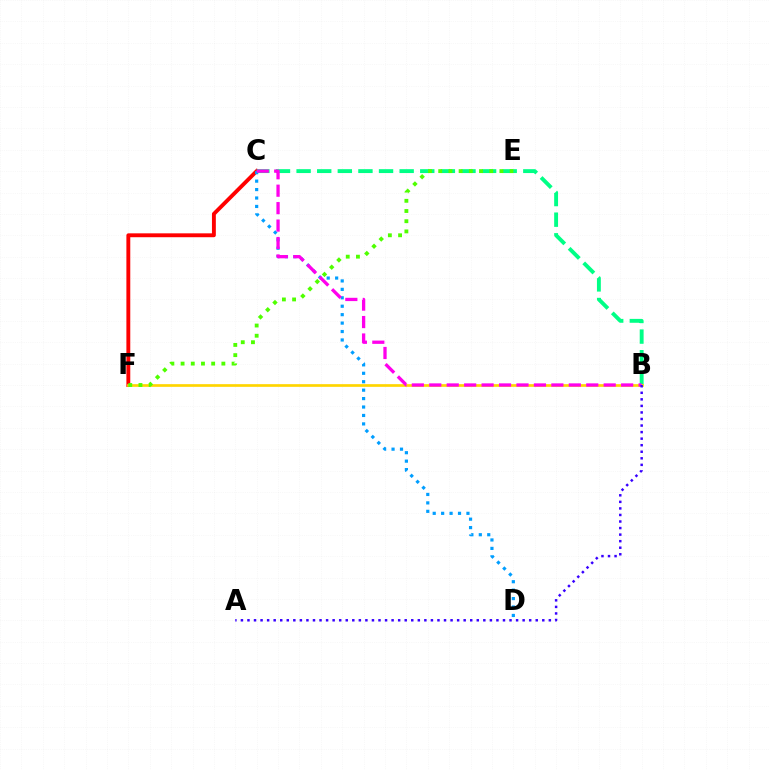{('C', 'F'): [{'color': '#ff0000', 'line_style': 'solid', 'thickness': 2.8}], ('B', 'C'): [{'color': '#00ff86', 'line_style': 'dashed', 'thickness': 2.8}, {'color': '#ff00ed', 'line_style': 'dashed', 'thickness': 2.37}], ('B', 'F'): [{'color': '#ffd500', 'line_style': 'solid', 'thickness': 1.94}], ('C', 'D'): [{'color': '#009eff', 'line_style': 'dotted', 'thickness': 2.29}], ('E', 'F'): [{'color': '#4fff00', 'line_style': 'dotted', 'thickness': 2.77}], ('A', 'B'): [{'color': '#3700ff', 'line_style': 'dotted', 'thickness': 1.78}]}